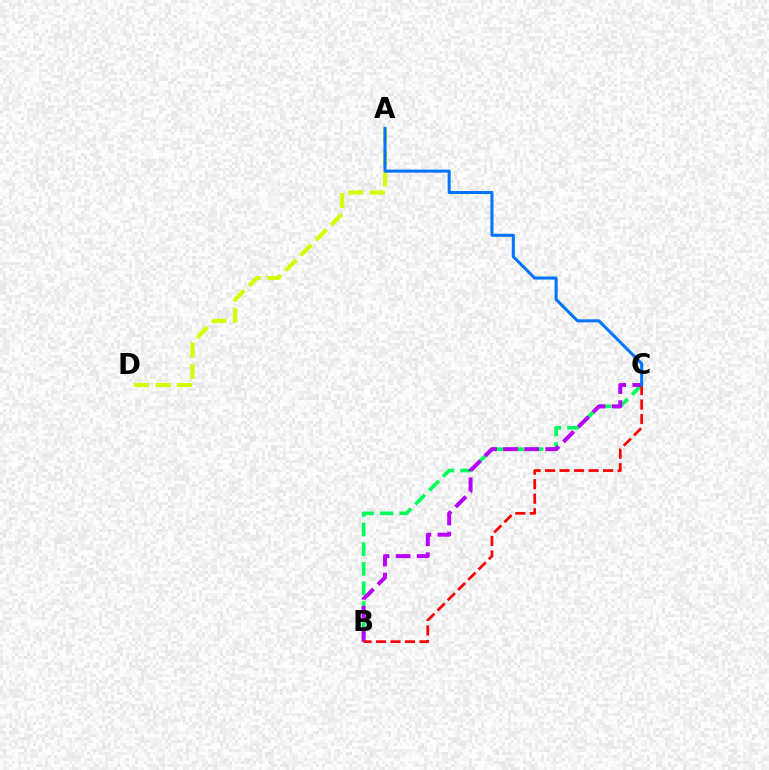{('B', 'C'): [{'color': '#00ff5c', 'line_style': 'dashed', 'thickness': 2.66}, {'color': '#b900ff', 'line_style': 'dashed', 'thickness': 2.86}, {'color': '#ff0000', 'line_style': 'dashed', 'thickness': 1.97}], ('A', 'D'): [{'color': '#d1ff00', 'line_style': 'dashed', 'thickness': 2.92}], ('A', 'C'): [{'color': '#0074ff', 'line_style': 'solid', 'thickness': 2.18}]}